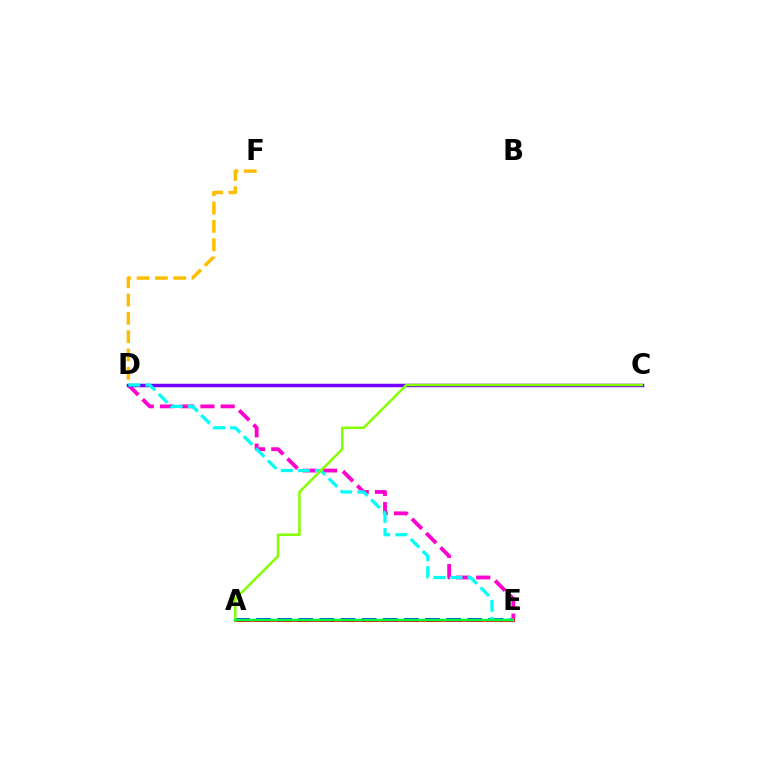{('A', 'E'): [{'color': '#004bff', 'line_style': 'dashed', 'thickness': 2.87}, {'color': '#ff0000', 'line_style': 'solid', 'thickness': 1.99}, {'color': '#00ff39', 'line_style': 'solid', 'thickness': 1.74}], ('D', 'F'): [{'color': '#ffbd00', 'line_style': 'dashed', 'thickness': 2.49}], ('D', 'E'): [{'color': '#ff00cf', 'line_style': 'dashed', 'thickness': 2.75}, {'color': '#00fff6', 'line_style': 'dashed', 'thickness': 2.32}], ('C', 'D'): [{'color': '#7200ff', 'line_style': 'solid', 'thickness': 2.51}], ('A', 'C'): [{'color': '#84ff00', 'line_style': 'solid', 'thickness': 1.79}]}